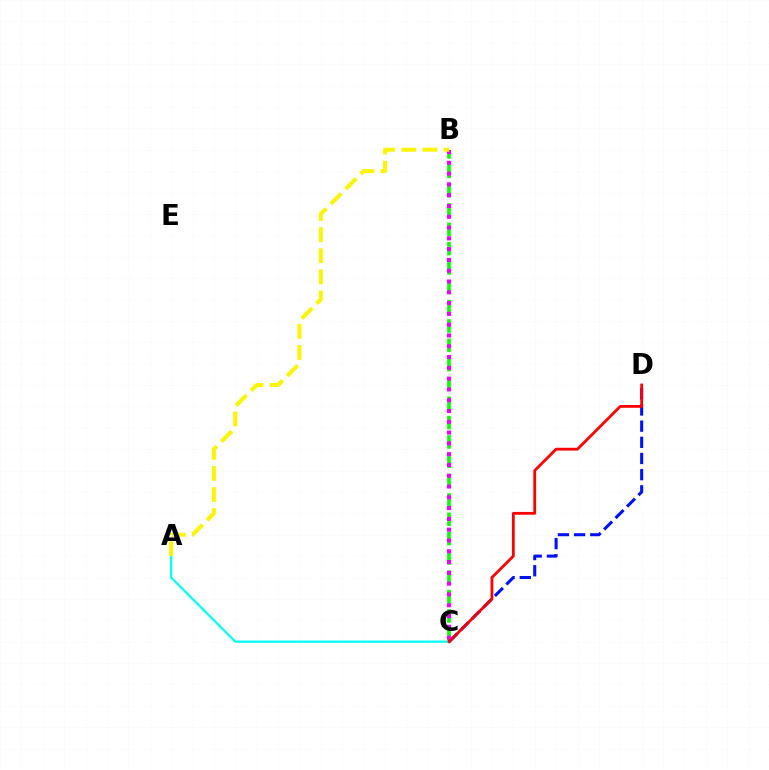{('B', 'C'): [{'color': '#08ff00', 'line_style': 'dashed', 'thickness': 2.63}, {'color': '#ee00ff', 'line_style': 'dotted', 'thickness': 2.93}], ('A', 'C'): [{'color': '#00fff6', 'line_style': 'solid', 'thickness': 1.59}], ('C', 'D'): [{'color': '#0010ff', 'line_style': 'dashed', 'thickness': 2.2}, {'color': '#ff0000', 'line_style': 'solid', 'thickness': 2.01}], ('A', 'B'): [{'color': '#fcf500', 'line_style': 'dashed', 'thickness': 2.87}]}